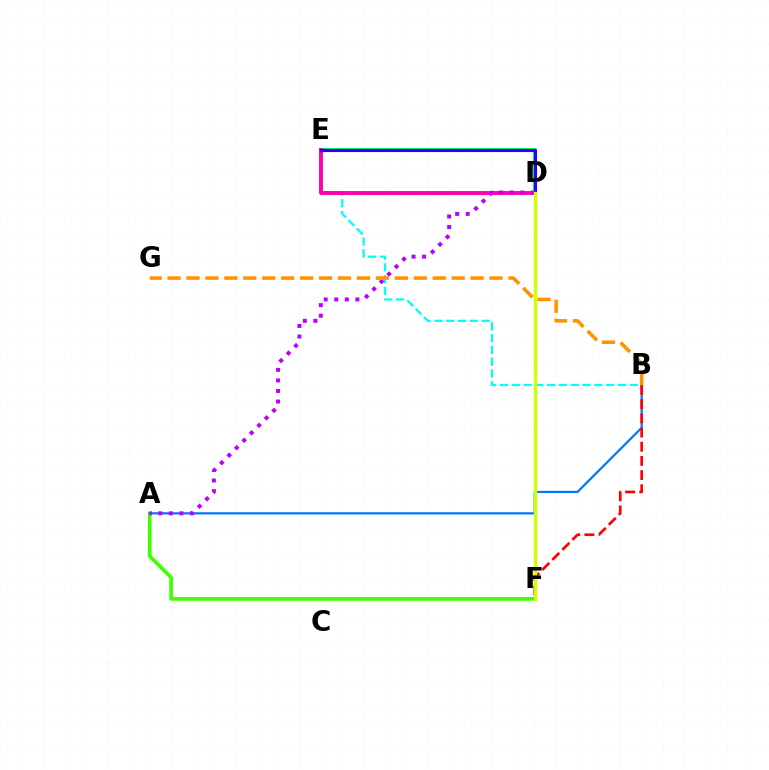{('A', 'F'): [{'color': '#3dff00', 'line_style': 'solid', 'thickness': 2.61}], ('A', 'B'): [{'color': '#0074ff', 'line_style': 'solid', 'thickness': 1.58}], ('B', 'F'): [{'color': '#ff0000', 'line_style': 'dashed', 'thickness': 1.93}], ('D', 'E'): [{'color': '#00ff5c', 'line_style': 'solid', 'thickness': 2.87}, {'color': '#ff00ac', 'line_style': 'solid', 'thickness': 2.81}, {'color': '#2500ff', 'line_style': 'solid', 'thickness': 2.26}], ('B', 'E'): [{'color': '#00fff6', 'line_style': 'dashed', 'thickness': 1.6}], ('A', 'D'): [{'color': '#b900ff', 'line_style': 'dotted', 'thickness': 2.87}], ('B', 'G'): [{'color': '#ff9400', 'line_style': 'dashed', 'thickness': 2.57}], ('D', 'F'): [{'color': '#d1ff00', 'line_style': 'solid', 'thickness': 2.39}]}